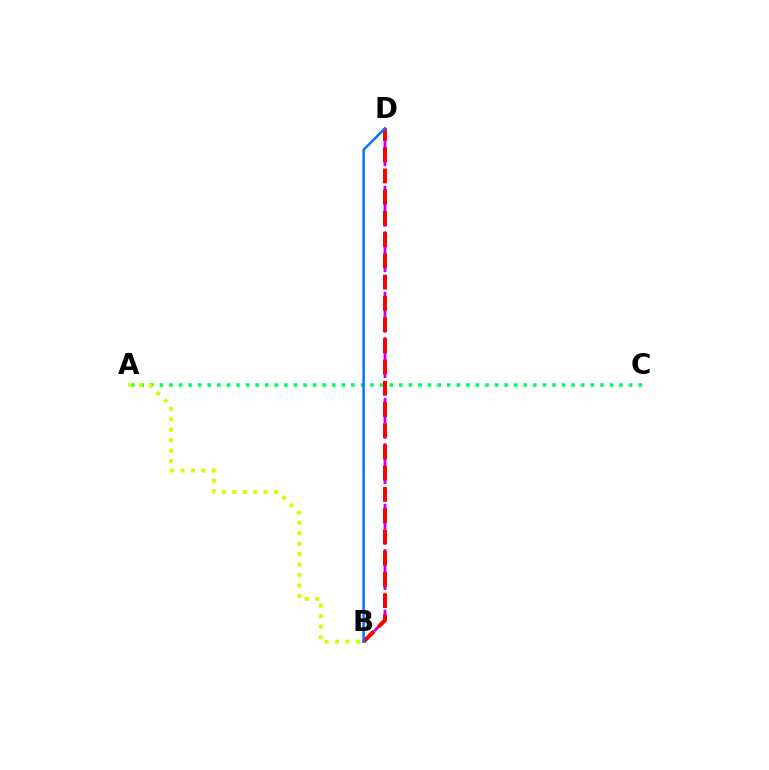{('A', 'C'): [{'color': '#00ff5c', 'line_style': 'dotted', 'thickness': 2.6}], ('A', 'B'): [{'color': '#d1ff00', 'line_style': 'dotted', 'thickness': 2.84}], ('B', 'D'): [{'color': '#b900ff', 'line_style': 'dashed', 'thickness': 2.06}, {'color': '#ff0000', 'line_style': 'dashed', 'thickness': 2.88}, {'color': '#0074ff', 'line_style': 'solid', 'thickness': 1.77}]}